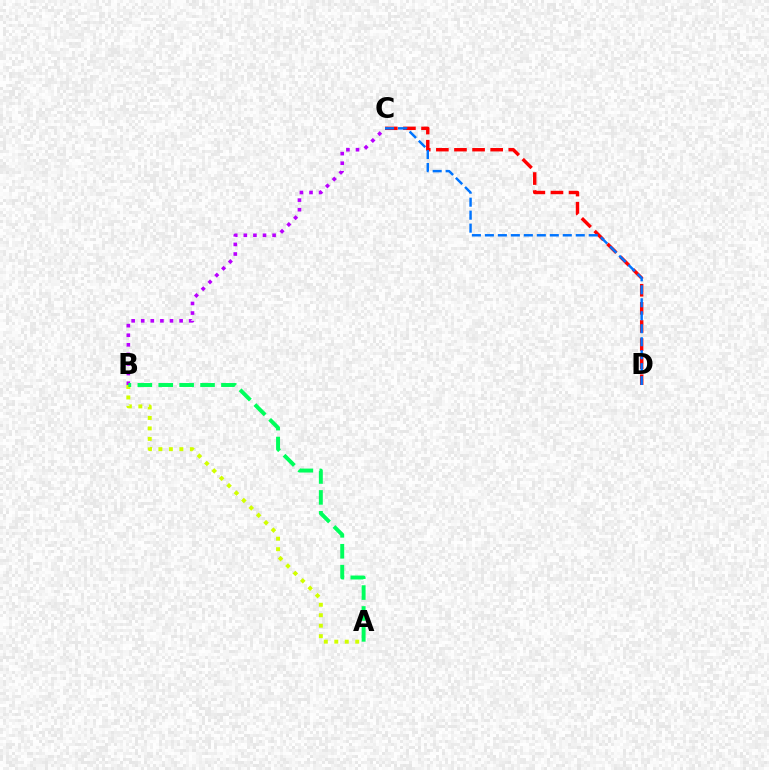{('C', 'D'): [{'color': '#ff0000', 'line_style': 'dashed', 'thickness': 2.46}, {'color': '#0074ff', 'line_style': 'dashed', 'thickness': 1.76}], ('B', 'C'): [{'color': '#b900ff', 'line_style': 'dotted', 'thickness': 2.61}], ('A', 'B'): [{'color': '#d1ff00', 'line_style': 'dotted', 'thickness': 2.85}, {'color': '#00ff5c', 'line_style': 'dashed', 'thickness': 2.84}]}